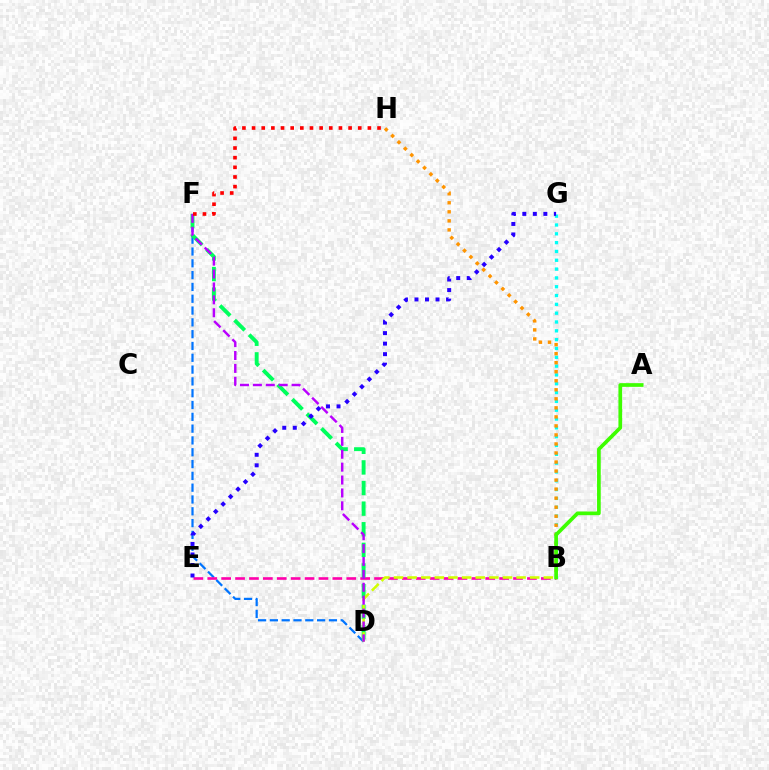{('D', 'F'): [{'color': '#0074ff', 'line_style': 'dashed', 'thickness': 1.6}, {'color': '#00ff5c', 'line_style': 'dashed', 'thickness': 2.8}, {'color': '#b900ff', 'line_style': 'dashed', 'thickness': 1.75}], ('B', 'E'): [{'color': '#ff00ac', 'line_style': 'dashed', 'thickness': 1.89}], ('B', 'D'): [{'color': '#d1ff00', 'line_style': 'dashed', 'thickness': 1.85}], ('B', 'G'): [{'color': '#00fff6', 'line_style': 'dotted', 'thickness': 2.4}], ('B', 'H'): [{'color': '#ff9400', 'line_style': 'dotted', 'thickness': 2.45}], ('F', 'H'): [{'color': '#ff0000', 'line_style': 'dotted', 'thickness': 2.62}], ('E', 'G'): [{'color': '#2500ff', 'line_style': 'dotted', 'thickness': 2.86}], ('A', 'B'): [{'color': '#3dff00', 'line_style': 'solid', 'thickness': 2.66}]}